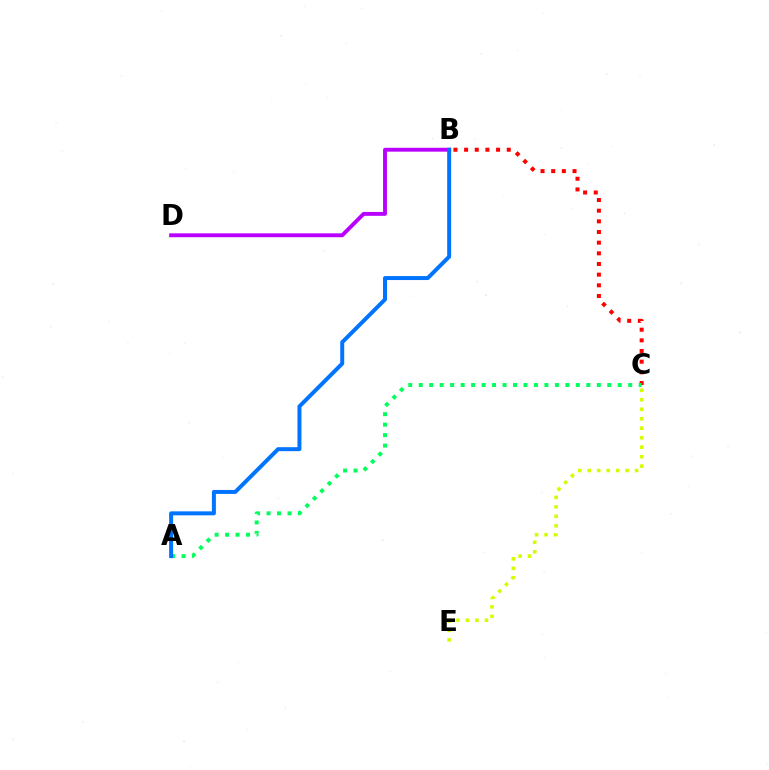{('C', 'E'): [{'color': '#d1ff00', 'line_style': 'dotted', 'thickness': 2.57}], ('B', 'C'): [{'color': '#ff0000', 'line_style': 'dotted', 'thickness': 2.9}], ('A', 'C'): [{'color': '#00ff5c', 'line_style': 'dotted', 'thickness': 2.85}], ('B', 'D'): [{'color': '#b900ff', 'line_style': 'solid', 'thickness': 2.79}], ('A', 'B'): [{'color': '#0074ff', 'line_style': 'solid', 'thickness': 2.86}]}